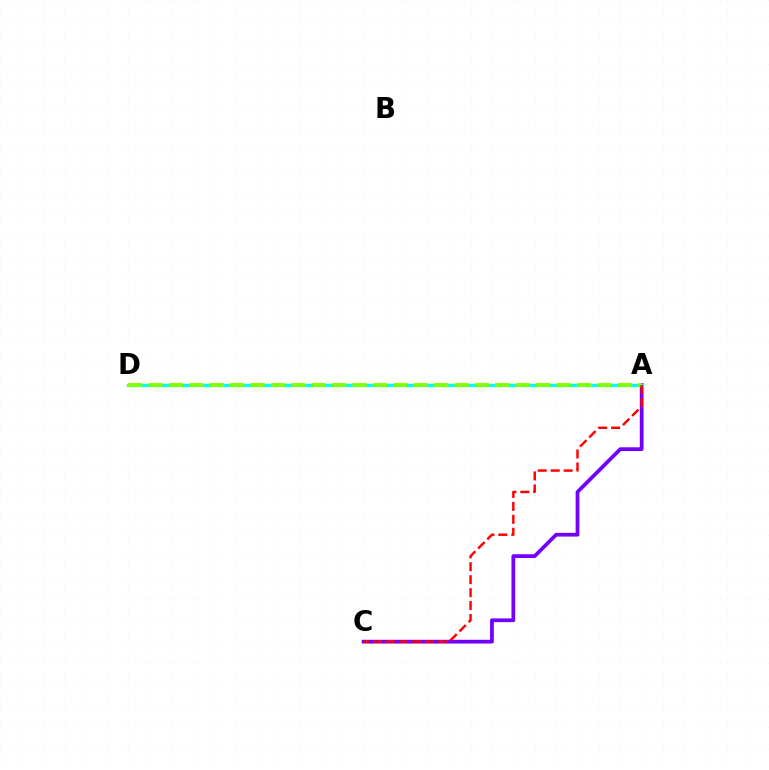{('A', 'C'): [{'color': '#7200ff', 'line_style': 'solid', 'thickness': 2.69}, {'color': '#ff0000', 'line_style': 'dashed', 'thickness': 1.76}], ('A', 'D'): [{'color': '#00fff6', 'line_style': 'solid', 'thickness': 2.37}, {'color': '#84ff00', 'line_style': 'dashed', 'thickness': 2.77}]}